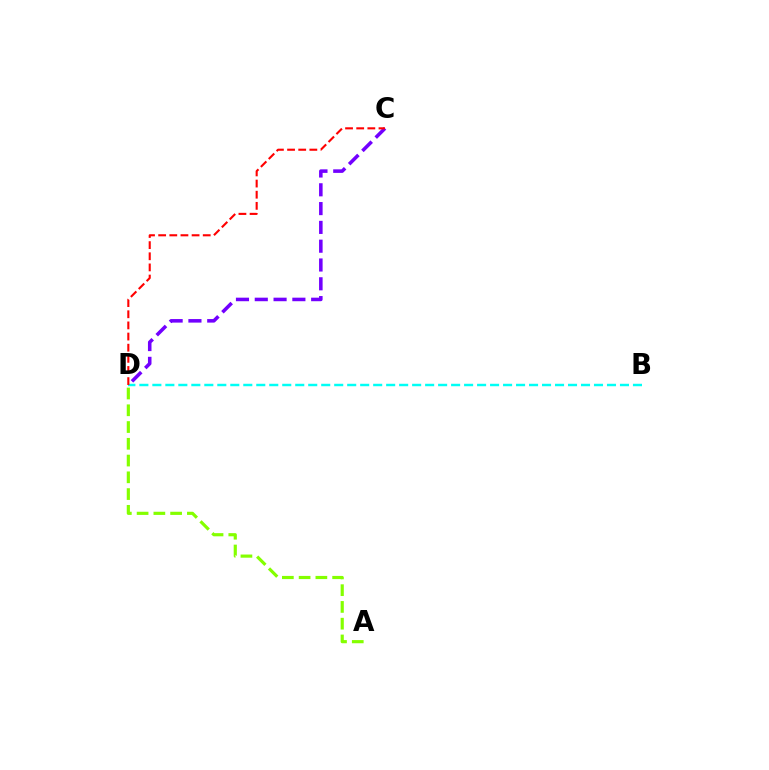{('C', 'D'): [{'color': '#7200ff', 'line_style': 'dashed', 'thickness': 2.55}, {'color': '#ff0000', 'line_style': 'dashed', 'thickness': 1.51}], ('B', 'D'): [{'color': '#00fff6', 'line_style': 'dashed', 'thickness': 1.76}], ('A', 'D'): [{'color': '#84ff00', 'line_style': 'dashed', 'thickness': 2.28}]}